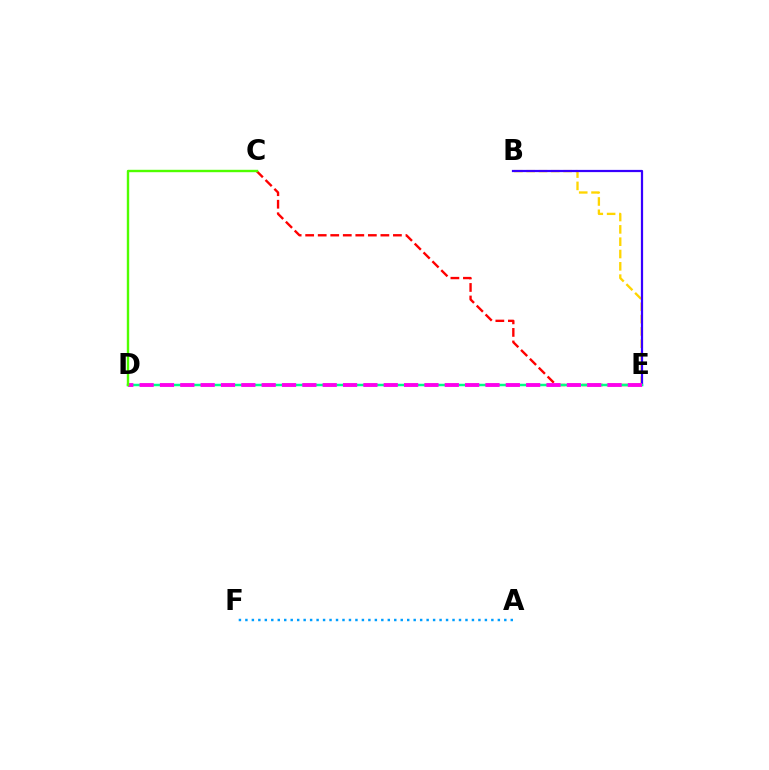{('B', 'E'): [{'color': '#ffd500', 'line_style': 'dashed', 'thickness': 1.67}, {'color': '#3700ff', 'line_style': 'solid', 'thickness': 1.6}], ('C', 'E'): [{'color': '#ff0000', 'line_style': 'dashed', 'thickness': 1.7}], ('A', 'F'): [{'color': '#009eff', 'line_style': 'dotted', 'thickness': 1.76}], ('D', 'E'): [{'color': '#00ff86', 'line_style': 'solid', 'thickness': 1.79}, {'color': '#ff00ed', 'line_style': 'dashed', 'thickness': 2.76}], ('C', 'D'): [{'color': '#4fff00', 'line_style': 'solid', 'thickness': 1.73}]}